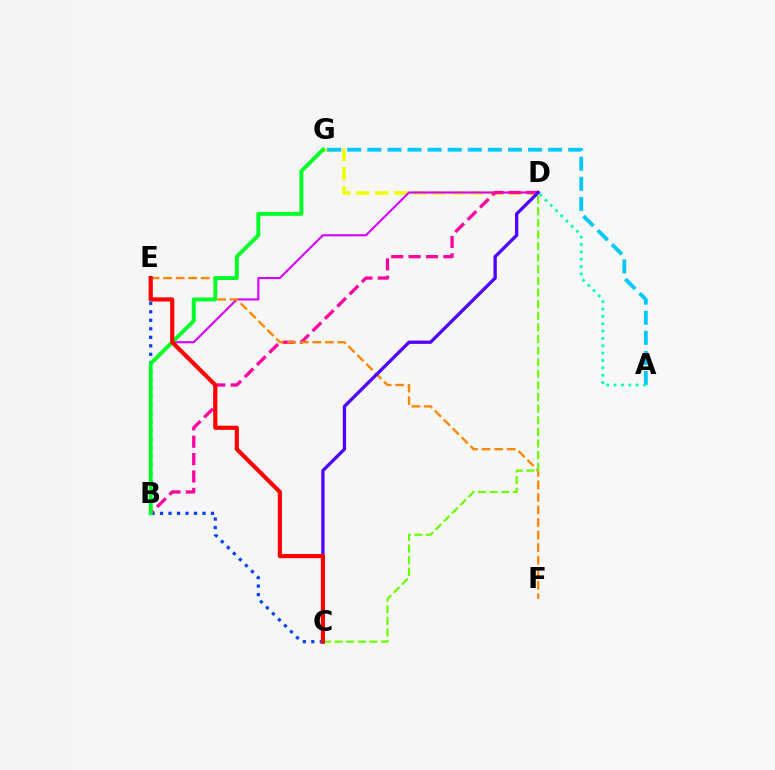{('C', 'E'): [{'color': '#003fff', 'line_style': 'dotted', 'thickness': 2.31}, {'color': '#ff0000', 'line_style': 'solid', 'thickness': 3.0}], ('D', 'G'): [{'color': '#eeff00', 'line_style': 'dashed', 'thickness': 2.59}], ('A', 'G'): [{'color': '#00c7ff', 'line_style': 'dashed', 'thickness': 2.73}], ('B', 'D'): [{'color': '#d600ff', 'line_style': 'solid', 'thickness': 1.52}, {'color': '#ff00a0', 'line_style': 'dashed', 'thickness': 2.36}], ('A', 'D'): [{'color': '#00ffaf', 'line_style': 'dotted', 'thickness': 2.0}], ('E', 'F'): [{'color': '#ff8800', 'line_style': 'dashed', 'thickness': 1.7}], ('B', 'G'): [{'color': '#00ff27', 'line_style': 'solid', 'thickness': 2.81}], ('C', 'D'): [{'color': '#66ff00', 'line_style': 'dashed', 'thickness': 1.58}, {'color': '#4f00ff', 'line_style': 'solid', 'thickness': 2.38}]}